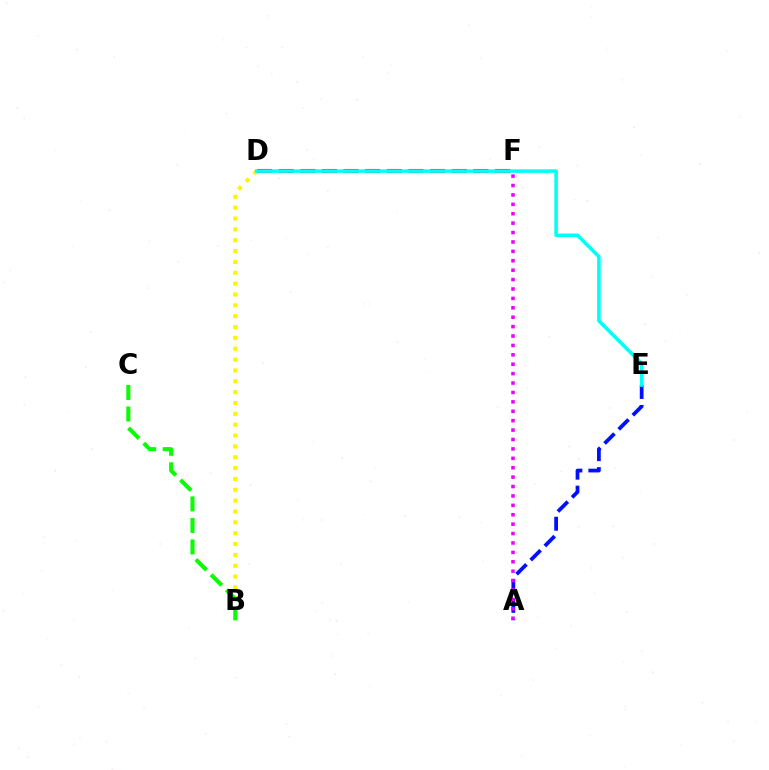{('A', 'E'): [{'color': '#0010ff', 'line_style': 'dashed', 'thickness': 2.71}], ('A', 'F'): [{'color': '#ee00ff', 'line_style': 'dotted', 'thickness': 2.56}], ('B', 'D'): [{'color': '#fcf500', 'line_style': 'dotted', 'thickness': 2.95}], ('D', 'F'): [{'color': '#ff0000', 'line_style': 'dashed', 'thickness': 2.94}], ('D', 'E'): [{'color': '#00fff6', 'line_style': 'solid', 'thickness': 2.54}], ('B', 'C'): [{'color': '#08ff00', 'line_style': 'dashed', 'thickness': 2.92}]}